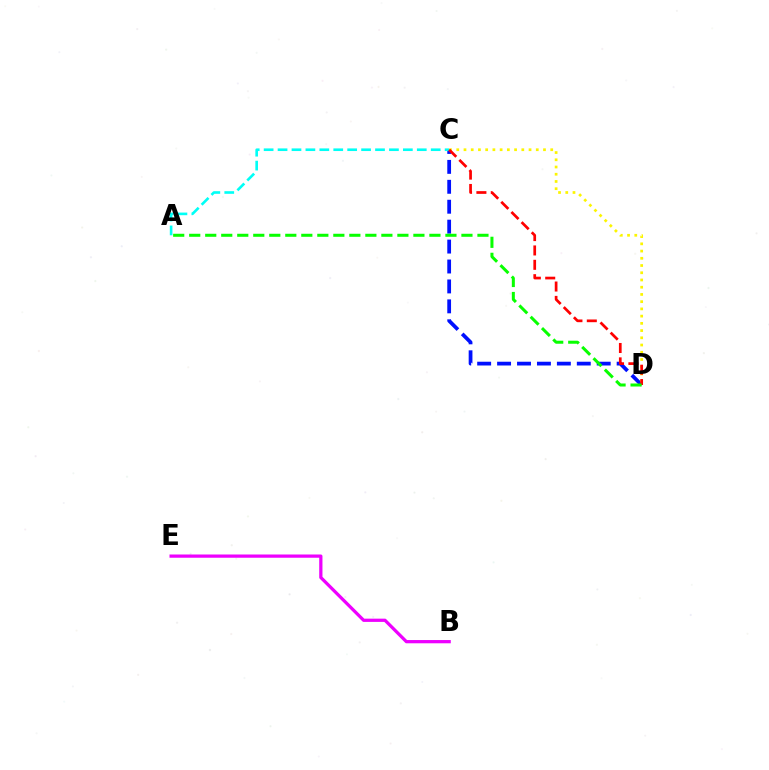{('C', 'D'): [{'color': '#0010ff', 'line_style': 'dashed', 'thickness': 2.71}, {'color': '#fcf500', 'line_style': 'dotted', 'thickness': 1.96}, {'color': '#ff0000', 'line_style': 'dashed', 'thickness': 1.95}], ('A', 'C'): [{'color': '#00fff6', 'line_style': 'dashed', 'thickness': 1.89}], ('B', 'E'): [{'color': '#ee00ff', 'line_style': 'solid', 'thickness': 2.34}], ('A', 'D'): [{'color': '#08ff00', 'line_style': 'dashed', 'thickness': 2.18}]}